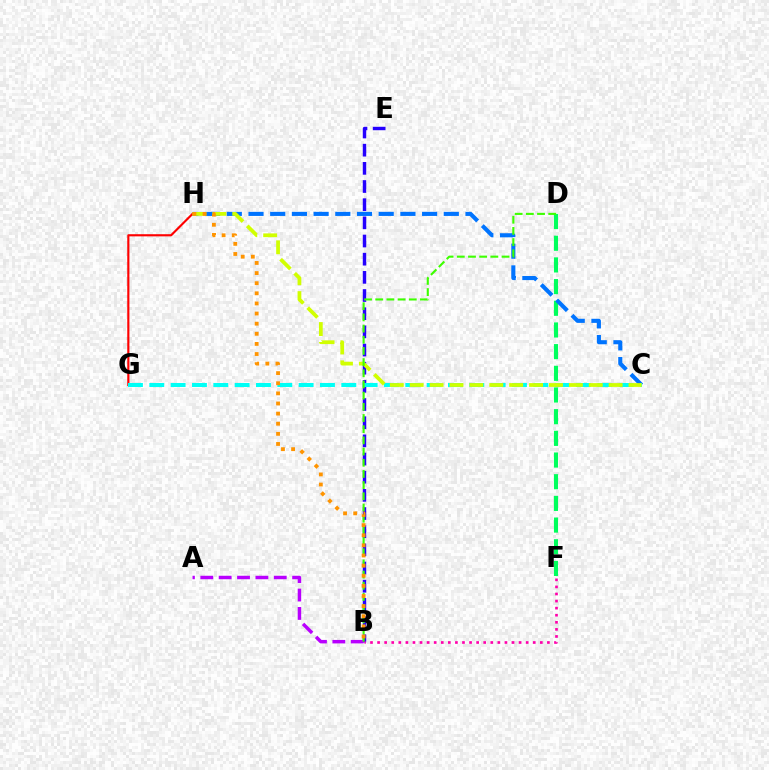{('D', 'F'): [{'color': '#00ff5c', 'line_style': 'dashed', 'thickness': 2.95}], ('C', 'H'): [{'color': '#0074ff', 'line_style': 'dashed', 'thickness': 2.95}, {'color': '#d1ff00', 'line_style': 'dashed', 'thickness': 2.7}], ('G', 'H'): [{'color': '#ff0000', 'line_style': 'solid', 'thickness': 1.55}], ('B', 'E'): [{'color': '#2500ff', 'line_style': 'dashed', 'thickness': 2.47}], ('A', 'B'): [{'color': '#b900ff', 'line_style': 'dashed', 'thickness': 2.5}], ('C', 'G'): [{'color': '#00fff6', 'line_style': 'dashed', 'thickness': 2.9}], ('B', 'F'): [{'color': '#ff00ac', 'line_style': 'dotted', 'thickness': 1.92}], ('B', 'D'): [{'color': '#3dff00', 'line_style': 'dashed', 'thickness': 1.52}], ('B', 'H'): [{'color': '#ff9400', 'line_style': 'dotted', 'thickness': 2.75}]}